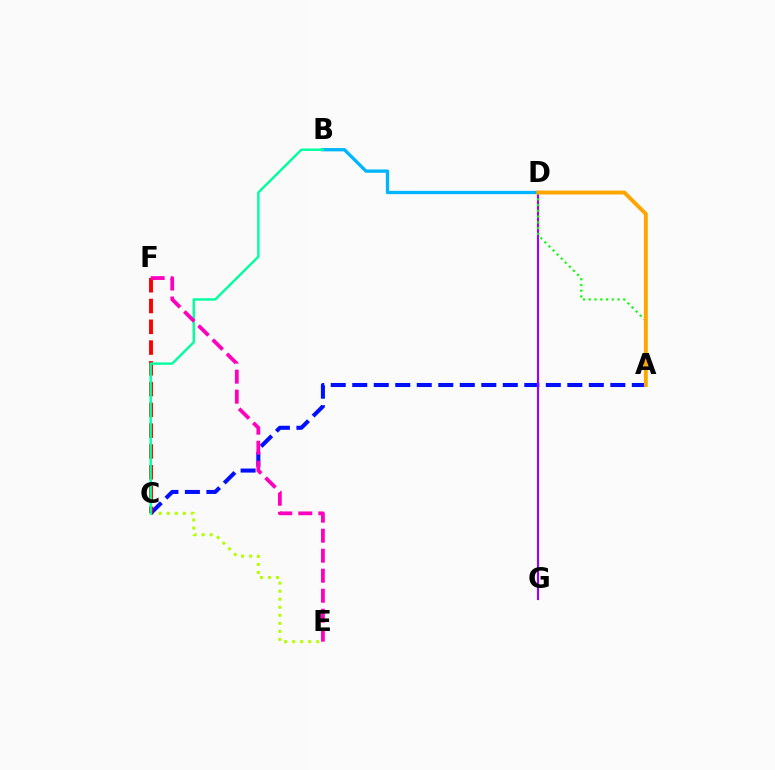{('C', 'E'): [{'color': '#b3ff00', 'line_style': 'dotted', 'thickness': 2.18}], ('B', 'D'): [{'color': '#00b5ff', 'line_style': 'solid', 'thickness': 2.37}], ('A', 'C'): [{'color': '#0010ff', 'line_style': 'dashed', 'thickness': 2.92}], ('C', 'F'): [{'color': '#ff0000', 'line_style': 'dashed', 'thickness': 2.82}], ('D', 'G'): [{'color': '#9b00ff', 'line_style': 'solid', 'thickness': 1.53}], ('A', 'D'): [{'color': '#08ff00', 'line_style': 'dotted', 'thickness': 1.56}, {'color': '#ffa500', 'line_style': 'solid', 'thickness': 2.82}], ('B', 'C'): [{'color': '#00ff9d', 'line_style': 'solid', 'thickness': 1.73}], ('E', 'F'): [{'color': '#ff00bd', 'line_style': 'dashed', 'thickness': 2.72}]}